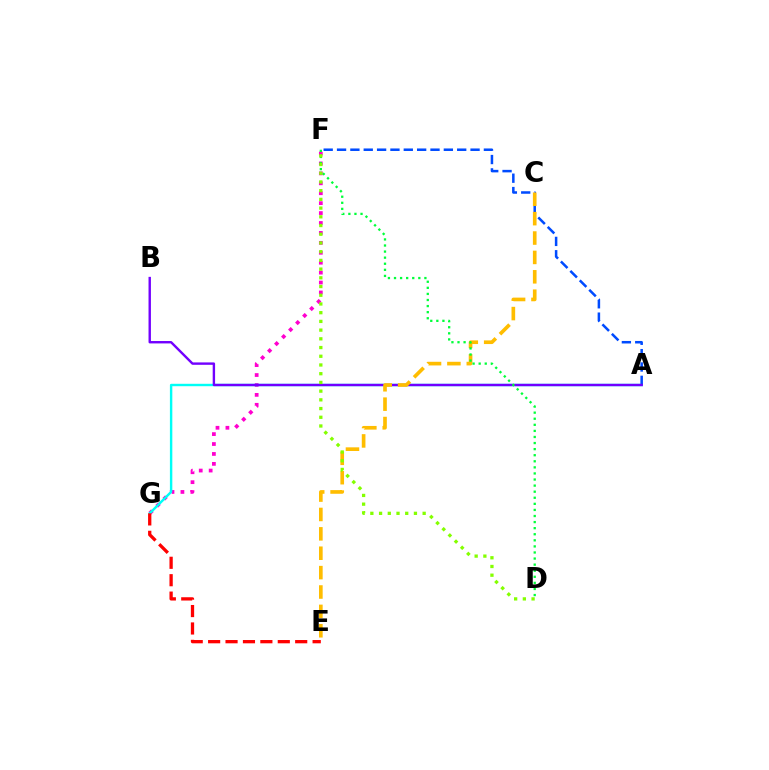{('F', 'G'): [{'color': '#ff00cf', 'line_style': 'dotted', 'thickness': 2.7}], ('A', 'G'): [{'color': '#00fff6', 'line_style': 'solid', 'thickness': 1.74}], ('E', 'G'): [{'color': '#ff0000', 'line_style': 'dashed', 'thickness': 2.37}], ('A', 'F'): [{'color': '#004bff', 'line_style': 'dashed', 'thickness': 1.81}], ('A', 'B'): [{'color': '#7200ff', 'line_style': 'solid', 'thickness': 1.73}], ('C', 'E'): [{'color': '#ffbd00', 'line_style': 'dashed', 'thickness': 2.63}], ('D', 'F'): [{'color': '#00ff39', 'line_style': 'dotted', 'thickness': 1.65}, {'color': '#84ff00', 'line_style': 'dotted', 'thickness': 2.37}]}